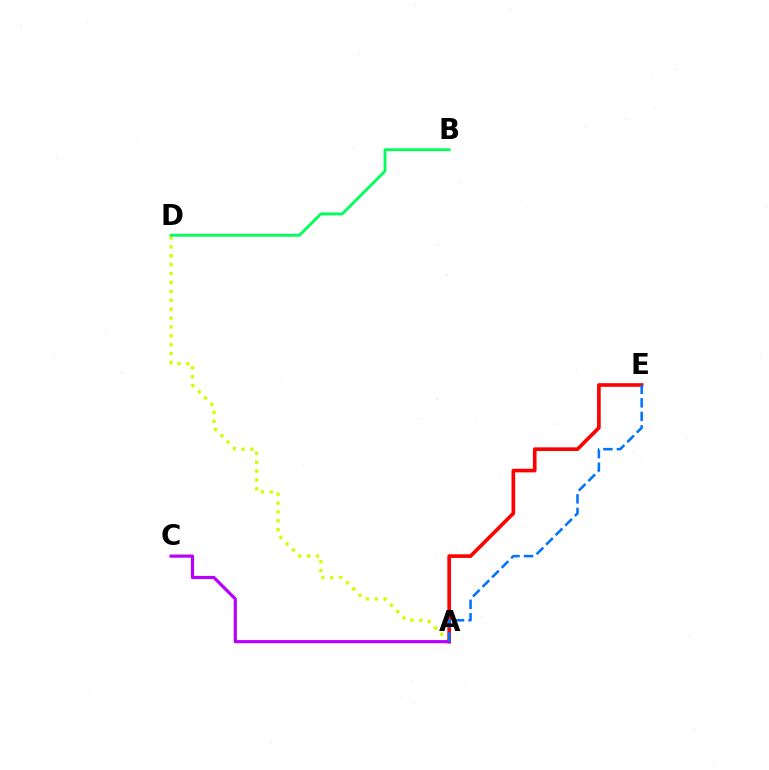{('A', 'D'): [{'color': '#d1ff00', 'line_style': 'dotted', 'thickness': 2.42}], ('B', 'D'): [{'color': '#00ff5c', 'line_style': 'solid', 'thickness': 2.06}], ('A', 'E'): [{'color': '#ff0000', 'line_style': 'solid', 'thickness': 2.62}, {'color': '#0074ff', 'line_style': 'dashed', 'thickness': 1.84}], ('A', 'C'): [{'color': '#b900ff', 'line_style': 'solid', 'thickness': 2.29}]}